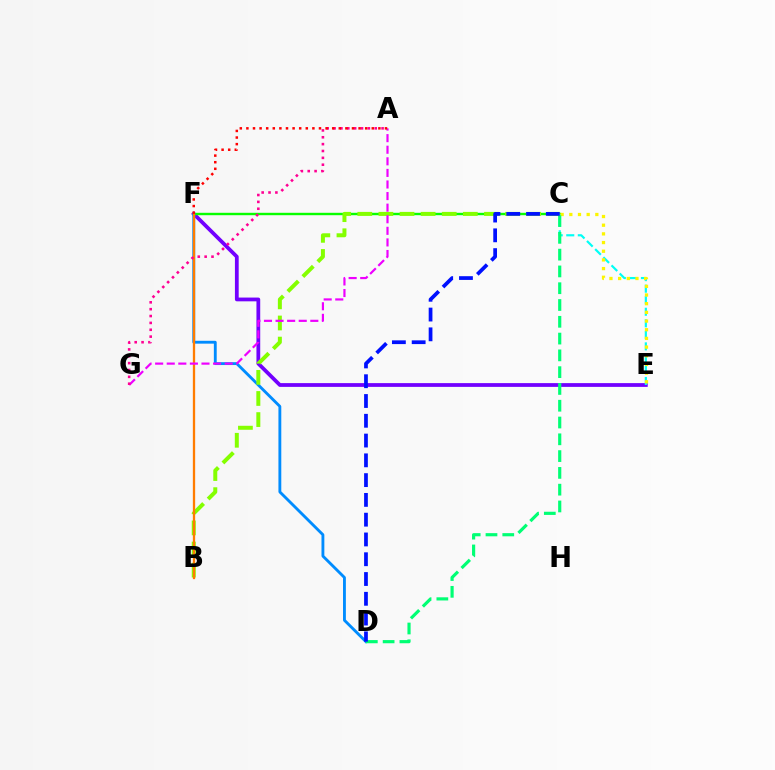{('E', 'F'): [{'color': '#7200ff', 'line_style': 'solid', 'thickness': 2.71}], ('C', 'F'): [{'color': '#08ff00', 'line_style': 'solid', 'thickness': 1.73}], ('D', 'F'): [{'color': '#008cff', 'line_style': 'solid', 'thickness': 2.05}], ('B', 'C'): [{'color': '#84ff00', 'line_style': 'dashed', 'thickness': 2.87}], ('C', 'E'): [{'color': '#00fff6', 'line_style': 'dashed', 'thickness': 1.57}, {'color': '#fcf500', 'line_style': 'dotted', 'thickness': 2.36}], ('B', 'F'): [{'color': '#ff7c00', 'line_style': 'solid', 'thickness': 1.66}], ('A', 'G'): [{'color': '#ee00ff', 'line_style': 'dashed', 'thickness': 1.57}, {'color': '#ff0094', 'line_style': 'dotted', 'thickness': 1.86}], ('C', 'D'): [{'color': '#00ff74', 'line_style': 'dashed', 'thickness': 2.28}, {'color': '#0010ff', 'line_style': 'dashed', 'thickness': 2.69}], ('A', 'F'): [{'color': '#ff0000', 'line_style': 'dotted', 'thickness': 1.79}]}